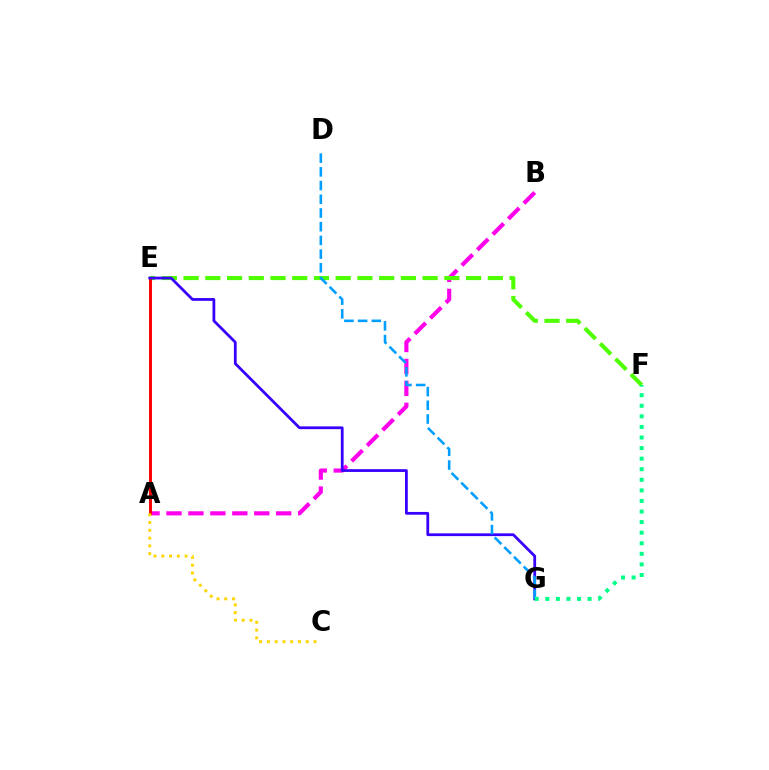{('A', 'B'): [{'color': '#ff00ed', 'line_style': 'dashed', 'thickness': 2.98}], ('E', 'F'): [{'color': '#4fff00', 'line_style': 'dashed', 'thickness': 2.95}], ('A', 'E'): [{'color': '#ff0000', 'line_style': 'solid', 'thickness': 2.12}], ('E', 'G'): [{'color': '#3700ff', 'line_style': 'solid', 'thickness': 2.0}], ('D', 'G'): [{'color': '#009eff', 'line_style': 'dashed', 'thickness': 1.86}], ('A', 'C'): [{'color': '#ffd500', 'line_style': 'dotted', 'thickness': 2.11}], ('F', 'G'): [{'color': '#00ff86', 'line_style': 'dotted', 'thickness': 2.87}]}